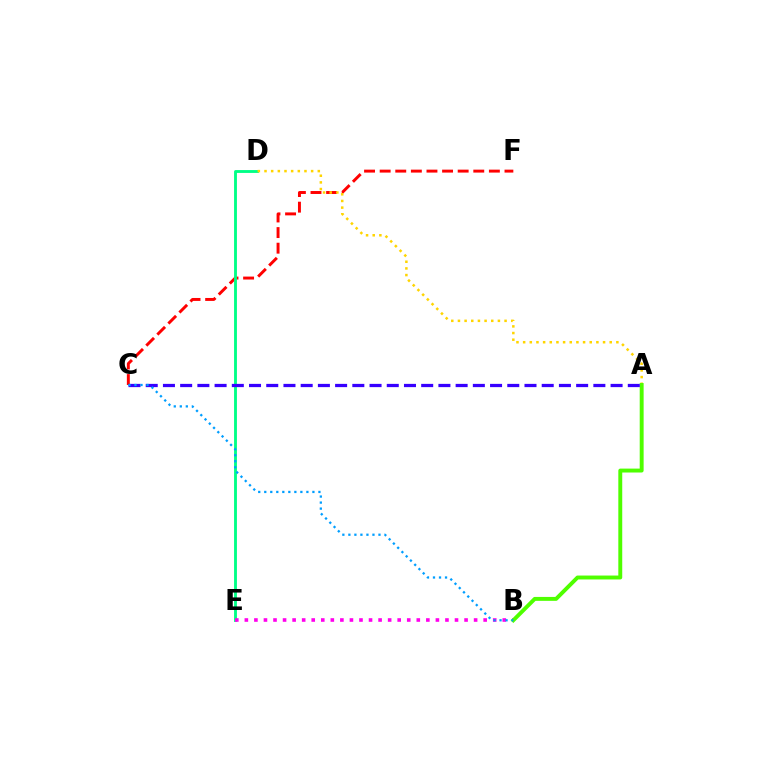{('C', 'F'): [{'color': '#ff0000', 'line_style': 'dashed', 'thickness': 2.12}], ('D', 'E'): [{'color': '#00ff86', 'line_style': 'solid', 'thickness': 2.06}], ('B', 'E'): [{'color': '#ff00ed', 'line_style': 'dotted', 'thickness': 2.6}], ('A', 'D'): [{'color': '#ffd500', 'line_style': 'dotted', 'thickness': 1.81}], ('A', 'B'): [{'color': '#4fff00', 'line_style': 'solid', 'thickness': 2.82}], ('A', 'C'): [{'color': '#3700ff', 'line_style': 'dashed', 'thickness': 2.34}], ('B', 'C'): [{'color': '#009eff', 'line_style': 'dotted', 'thickness': 1.64}]}